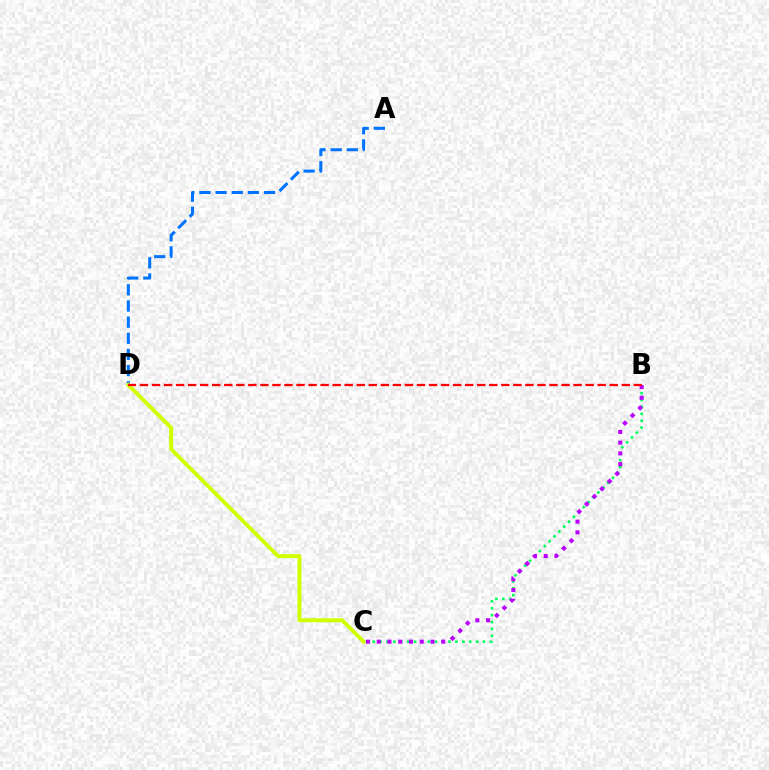{('A', 'D'): [{'color': '#0074ff', 'line_style': 'dashed', 'thickness': 2.19}], ('B', 'C'): [{'color': '#00ff5c', 'line_style': 'dotted', 'thickness': 1.87}, {'color': '#b900ff', 'line_style': 'dotted', 'thickness': 2.92}], ('C', 'D'): [{'color': '#d1ff00', 'line_style': 'solid', 'thickness': 2.84}], ('B', 'D'): [{'color': '#ff0000', 'line_style': 'dashed', 'thickness': 1.64}]}